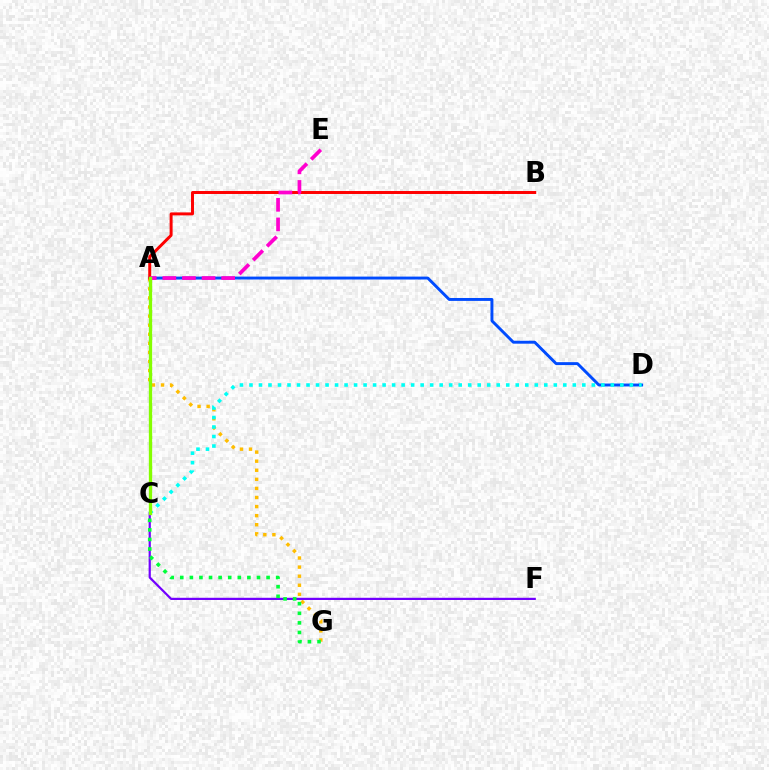{('A', 'D'): [{'color': '#004bff', 'line_style': 'solid', 'thickness': 2.1}], ('A', 'G'): [{'color': '#ffbd00', 'line_style': 'dotted', 'thickness': 2.47}], ('C', 'F'): [{'color': '#7200ff', 'line_style': 'solid', 'thickness': 1.59}], ('C', 'G'): [{'color': '#00ff39', 'line_style': 'dotted', 'thickness': 2.61}], ('A', 'B'): [{'color': '#ff0000', 'line_style': 'solid', 'thickness': 2.14}], ('A', 'E'): [{'color': '#ff00cf', 'line_style': 'dashed', 'thickness': 2.67}], ('C', 'D'): [{'color': '#00fff6', 'line_style': 'dotted', 'thickness': 2.58}], ('A', 'C'): [{'color': '#84ff00', 'line_style': 'solid', 'thickness': 2.39}]}